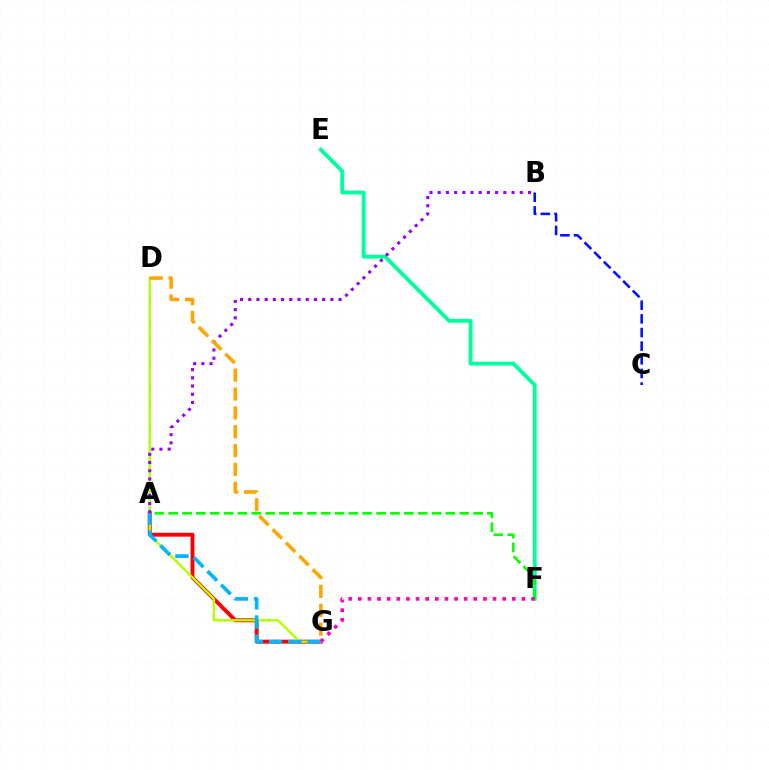{('E', 'F'): [{'color': '#00ff9d', 'line_style': 'solid', 'thickness': 2.77}], ('A', 'F'): [{'color': '#08ff00', 'line_style': 'dashed', 'thickness': 1.88}], ('A', 'G'): [{'color': '#ff0000', 'line_style': 'solid', 'thickness': 2.82}, {'color': '#00b5ff', 'line_style': 'dashed', 'thickness': 2.62}], ('D', 'G'): [{'color': '#b3ff00', 'line_style': 'solid', 'thickness': 1.76}, {'color': '#ffa500', 'line_style': 'dashed', 'thickness': 2.56}], ('A', 'B'): [{'color': '#9b00ff', 'line_style': 'dotted', 'thickness': 2.23}], ('B', 'C'): [{'color': '#0010ff', 'line_style': 'dashed', 'thickness': 1.85}], ('F', 'G'): [{'color': '#ff00bd', 'line_style': 'dotted', 'thickness': 2.62}]}